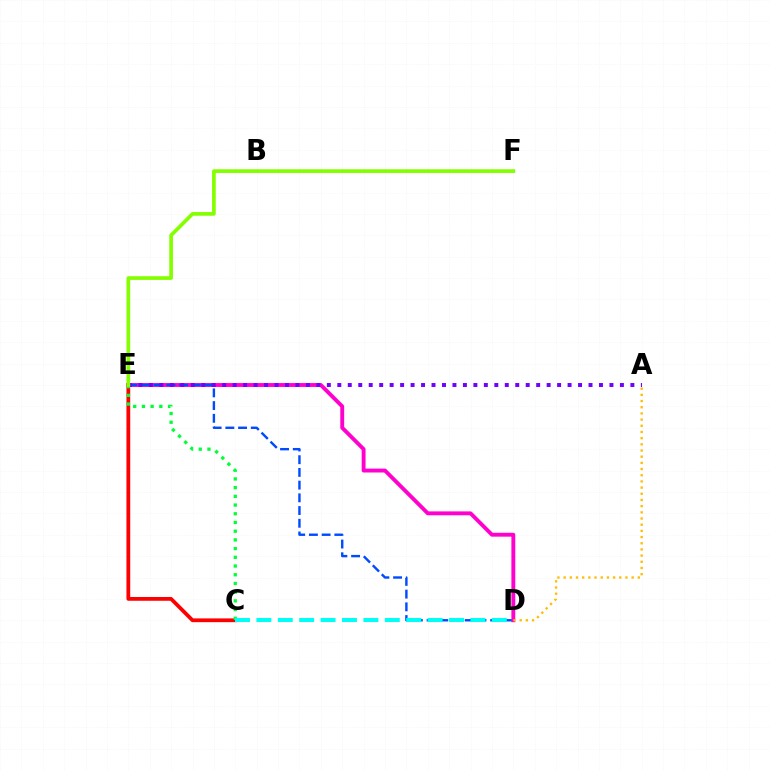{('D', 'E'): [{'color': '#ff00cf', 'line_style': 'solid', 'thickness': 2.79}, {'color': '#004bff', 'line_style': 'dashed', 'thickness': 1.73}], ('C', 'E'): [{'color': '#ff0000', 'line_style': 'solid', 'thickness': 2.71}, {'color': '#00ff39', 'line_style': 'dotted', 'thickness': 2.37}], ('A', 'E'): [{'color': '#7200ff', 'line_style': 'dotted', 'thickness': 2.84}], ('C', 'D'): [{'color': '#00fff6', 'line_style': 'dashed', 'thickness': 2.91}], ('E', 'F'): [{'color': '#84ff00', 'line_style': 'solid', 'thickness': 2.66}], ('A', 'D'): [{'color': '#ffbd00', 'line_style': 'dotted', 'thickness': 1.68}]}